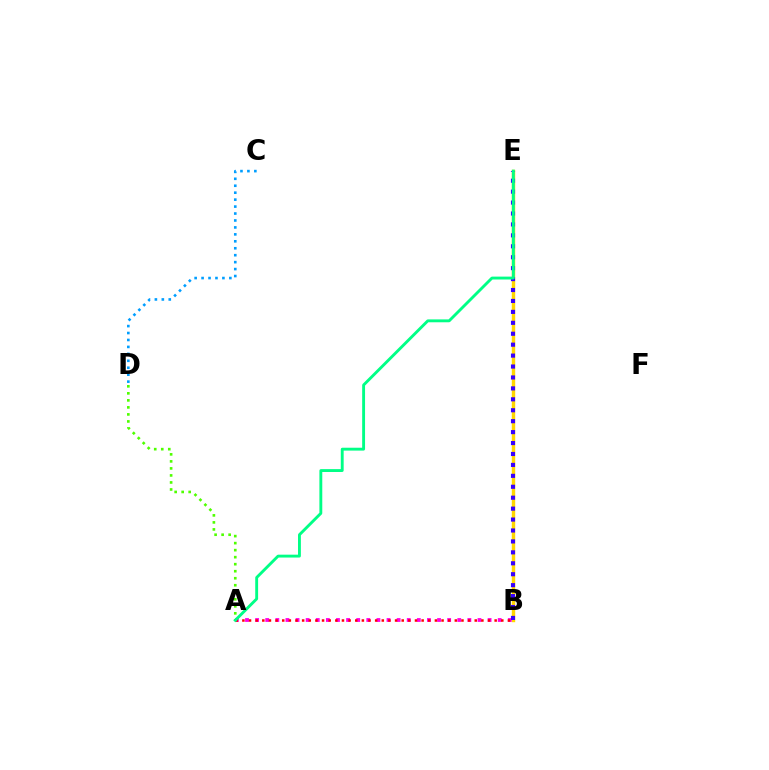{('B', 'E'): [{'color': '#ffd500', 'line_style': 'solid', 'thickness': 2.46}, {'color': '#3700ff', 'line_style': 'dotted', 'thickness': 2.97}], ('A', 'B'): [{'color': '#ff00ed', 'line_style': 'dotted', 'thickness': 2.75}, {'color': '#ff0000', 'line_style': 'dotted', 'thickness': 1.8}], ('A', 'D'): [{'color': '#4fff00', 'line_style': 'dotted', 'thickness': 1.91}], ('C', 'D'): [{'color': '#009eff', 'line_style': 'dotted', 'thickness': 1.89}], ('A', 'E'): [{'color': '#00ff86', 'line_style': 'solid', 'thickness': 2.07}]}